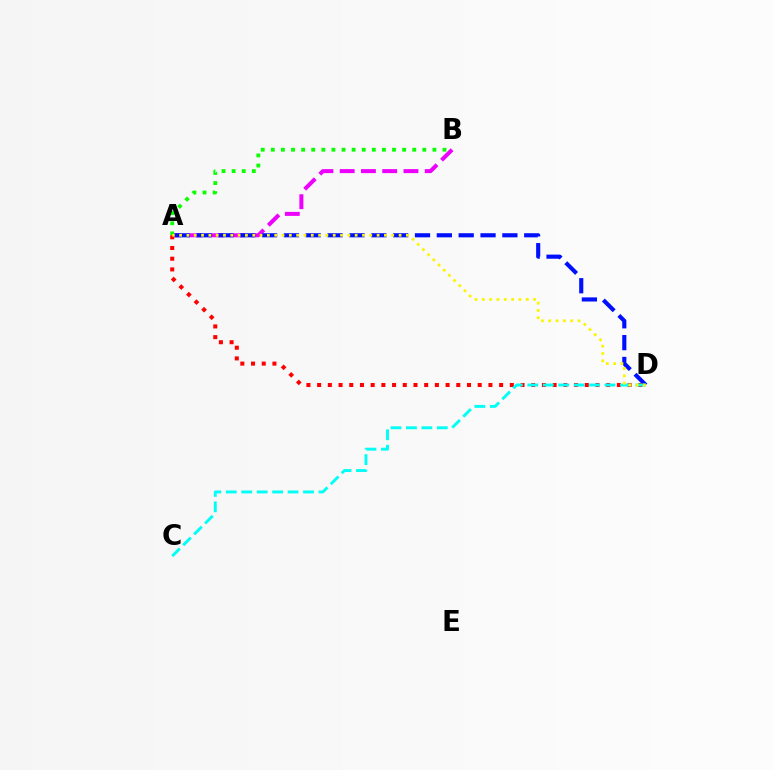{('A', 'B'): [{'color': '#ee00ff', 'line_style': 'dashed', 'thickness': 2.89}, {'color': '#08ff00', 'line_style': 'dotted', 'thickness': 2.74}], ('A', 'D'): [{'color': '#0010ff', 'line_style': 'dashed', 'thickness': 2.97}, {'color': '#ff0000', 'line_style': 'dotted', 'thickness': 2.91}, {'color': '#fcf500', 'line_style': 'dotted', 'thickness': 1.99}], ('C', 'D'): [{'color': '#00fff6', 'line_style': 'dashed', 'thickness': 2.1}]}